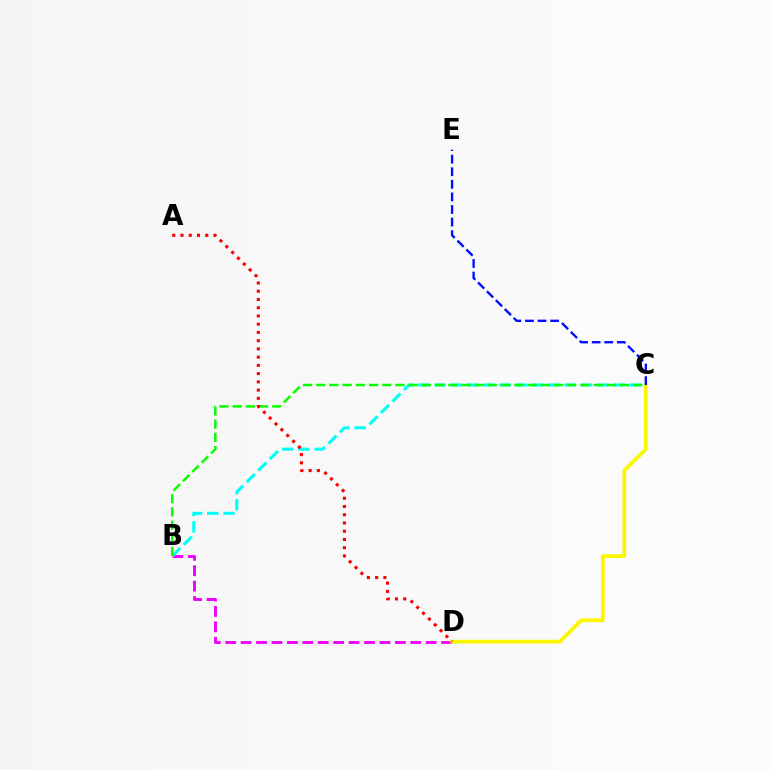{('B', 'D'): [{'color': '#ee00ff', 'line_style': 'dashed', 'thickness': 2.1}], ('B', 'C'): [{'color': '#00fff6', 'line_style': 'dashed', 'thickness': 2.21}, {'color': '#08ff00', 'line_style': 'dashed', 'thickness': 1.79}], ('C', 'D'): [{'color': '#fcf500', 'line_style': 'solid', 'thickness': 2.7}], ('C', 'E'): [{'color': '#0010ff', 'line_style': 'dashed', 'thickness': 1.71}], ('A', 'D'): [{'color': '#ff0000', 'line_style': 'dotted', 'thickness': 2.24}]}